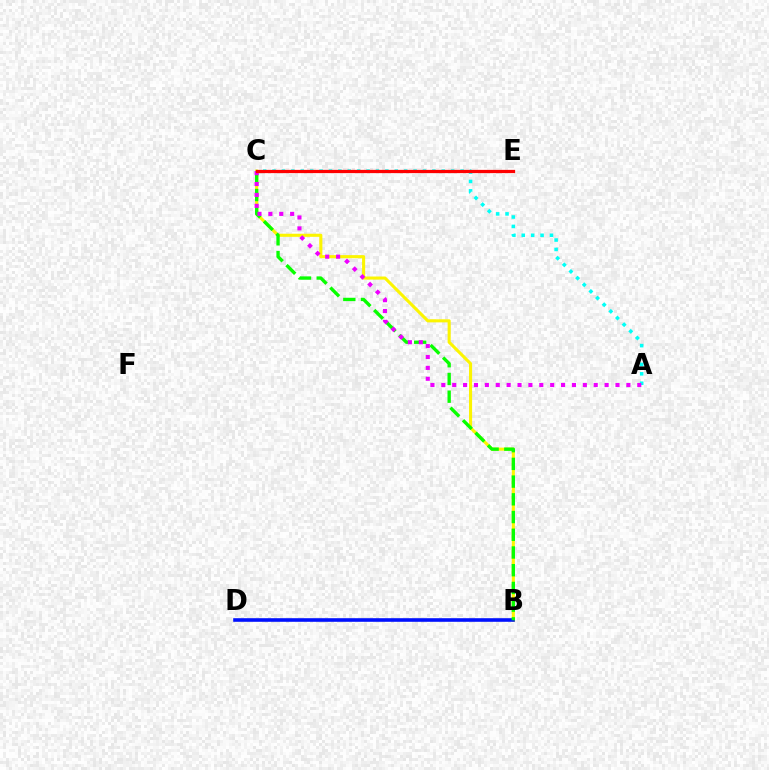{('B', 'C'): [{'color': '#fcf500', 'line_style': 'solid', 'thickness': 2.22}, {'color': '#08ff00', 'line_style': 'dashed', 'thickness': 2.41}], ('B', 'D'): [{'color': '#0010ff', 'line_style': 'solid', 'thickness': 2.59}], ('A', 'C'): [{'color': '#00fff6', 'line_style': 'dotted', 'thickness': 2.55}, {'color': '#ee00ff', 'line_style': 'dotted', 'thickness': 2.96}], ('C', 'E'): [{'color': '#ff0000', 'line_style': 'solid', 'thickness': 2.33}]}